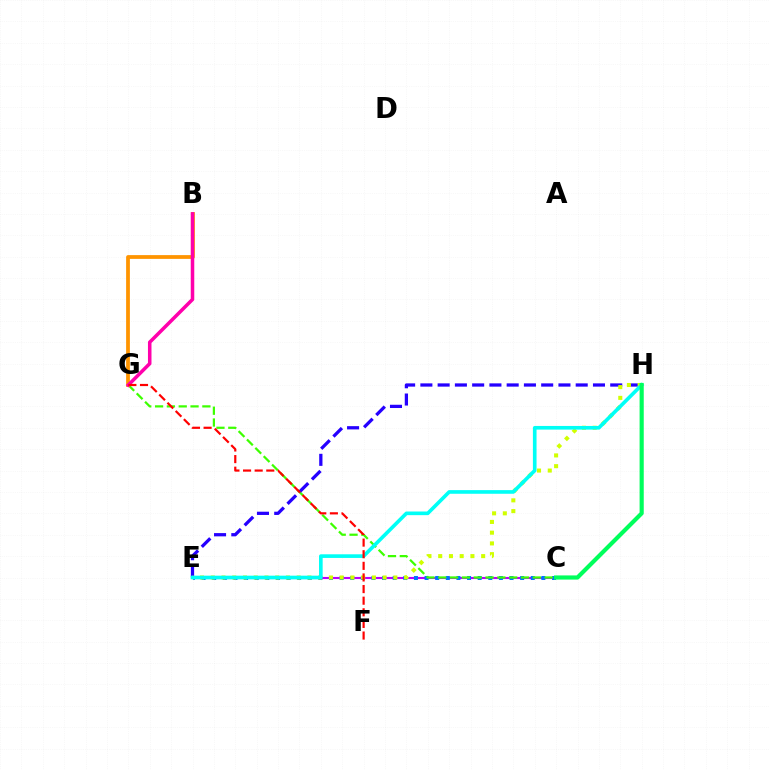{('C', 'E'): [{'color': '#b900ff', 'line_style': 'solid', 'thickness': 1.51}, {'color': '#0074ff', 'line_style': 'dotted', 'thickness': 2.89}], ('C', 'G'): [{'color': '#3dff00', 'line_style': 'dashed', 'thickness': 1.61}], ('E', 'H'): [{'color': '#2500ff', 'line_style': 'dashed', 'thickness': 2.34}, {'color': '#d1ff00', 'line_style': 'dotted', 'thickness': 2.92}, {'color': '#00fff6', 'line_style': 'solid', 'thickness': 2.63}], ('B', 'G'): [{'color': '#ff9400', 'line_style': 'solid', 'thickness': 2.72}, {'color': '#ff00ac', 'line_style': 'solid', 'thickness': 2.54}], ('C', 'H'): [{'color': '#00ff5c', 'line_style': 'solid', 'thickness': 3.0}], ('F', 'G'): [{'color': '#ff0000', 'line_style': 'dashed', 'thickness': 1.58}]}